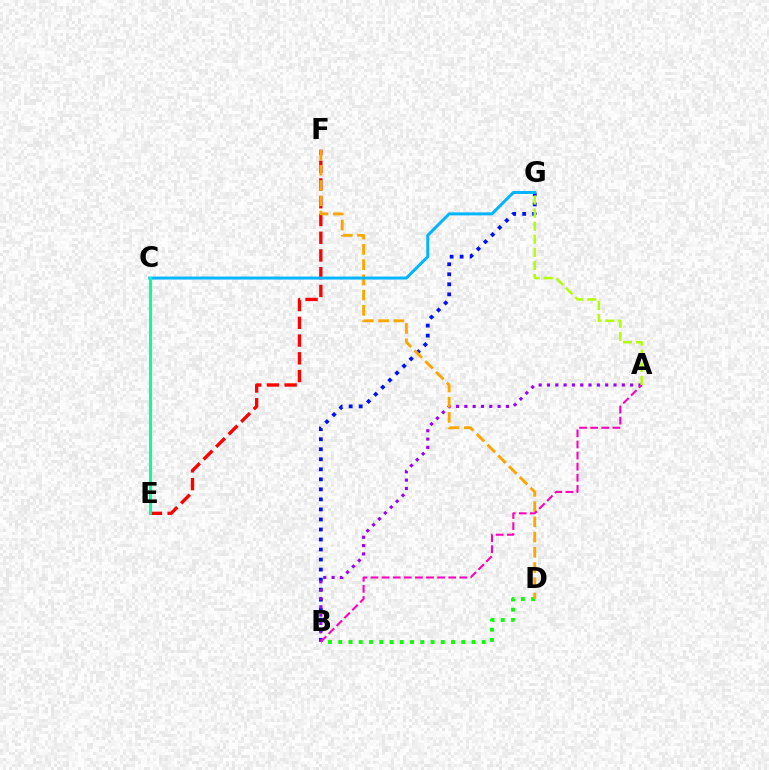{('B', 'G'): [{'color': '#0010ff', 'line_style': 'dotted', 'thickness': 2.72}], ('B', 'D'): [{'color': '#08ff00', 'line_style': 'dotted', 'thickness': 2.79}], ('E', 'F'): [{'color': '#ff0000', 'line_style': 'dashed', 'thickness': 2.41}], ('A', 'B'): [{'color': '#9b00ff', 'line_style': 'dotted', 'thickness': 2.26}, {'color': '#ff00bd', 'line_style': 'dashed', 'thickness': 1.51}], ('D', 'F'): [{'color': '#ffa500', 'line_style': 'dashed', 'thickness': 2.07}], ('C', 'G'): [{'color': '#00b5ff', 'line_style': 'solid', 'thickness': 2.15}], ('A', 'G'): [{'color': '#b3ff00', 'line_style': 'dashed', 'thickness': 1.78}], ('C', 'E'): [{'color': '#00ff9d', 'line_style': 'solid', 'thickness': 2.13}]}